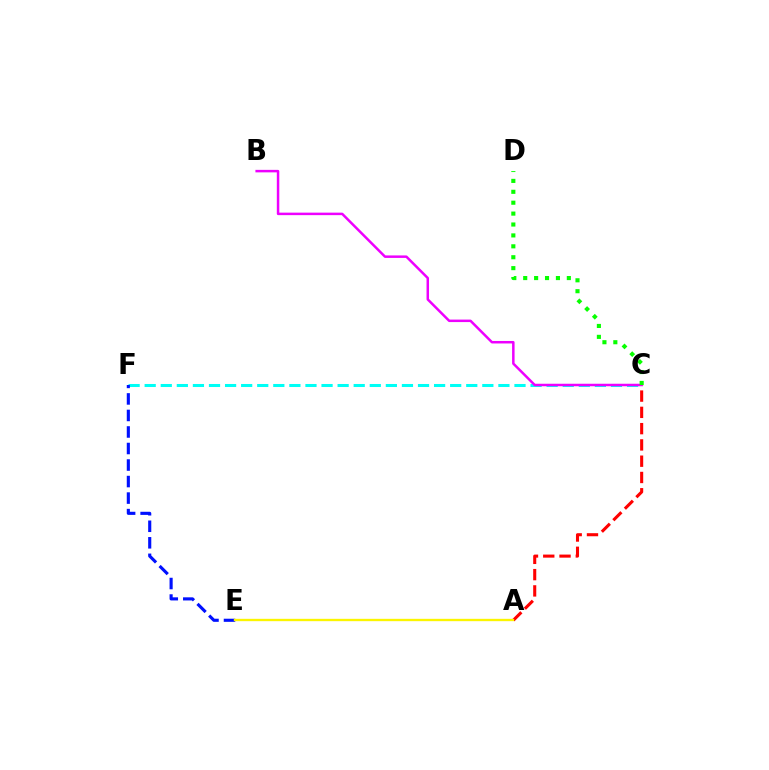{('C', 'F'): [{'color': '#00fff6', 'line_style': 'dashed', 'thickness': 2.18}], ('A', 'C'): [{'color': '#ff0000', 'line_style': 'dashed', 'thickness': 2.21}], ('B', 'C'): [{'color': '#ee00ff', 'line_style': 'solid', 'thickness': 1.8}], ('C', 'D'): [{'color': '#08ff00', 'line_style': 'dotted', 'thickness': 2.96}], ('E', 'F'): [{'color': '#0010ff', 'line_style': 'dashed', 'thickness': 2.25}], ('A', 'E'): [{'color': '#fcf500', 'line_style': 'solid', 'thickness': 1.69}]}